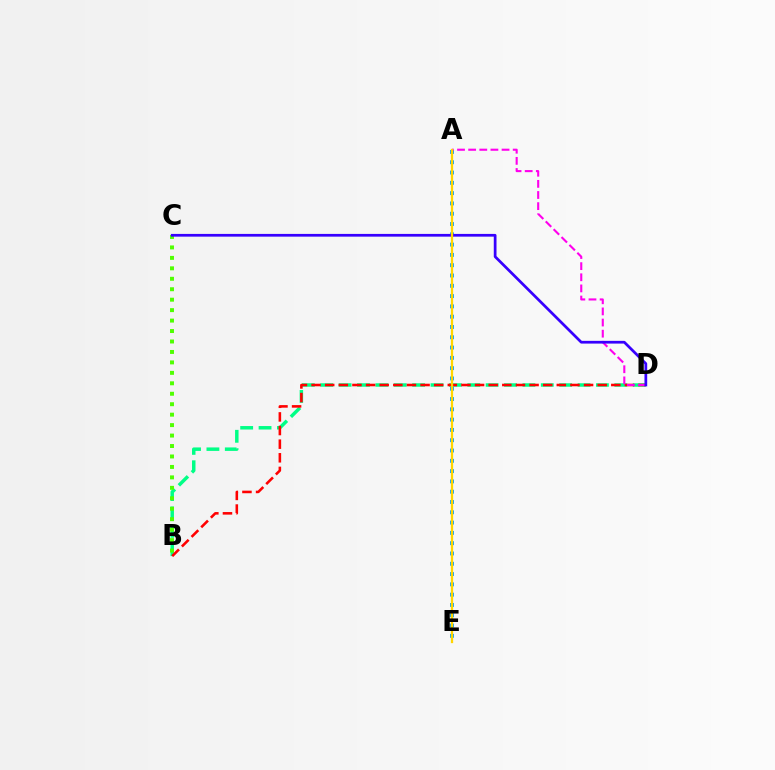{('B', 'D'): [{'color': '#00ff86', 'line_style': 'dashed', 'thickness': 2.5}, {'color': '#ff0000', 'line_style': 'dashed', 'thickness': 1.85}], ('B', 'C'): [{'color': '#4fff00', 'line_style': 'dotted', 'thickness': 2.84}], ('A', 'E'): [{'color': '#009eff', 'line_style': 'dotted', 'thickness': 2.8}, {'color': '#ffd500', 'line_style': 'solid', 'thickness': 1.64}], ('A', 'D'): [{'color': '#ff00ed', 'line_style': 'dashed', 'thickness': 1.51}], ('C', 'D'): [{'color': '#3700ff', 'line_style': 'solid', 'thickness': 1.97}]}